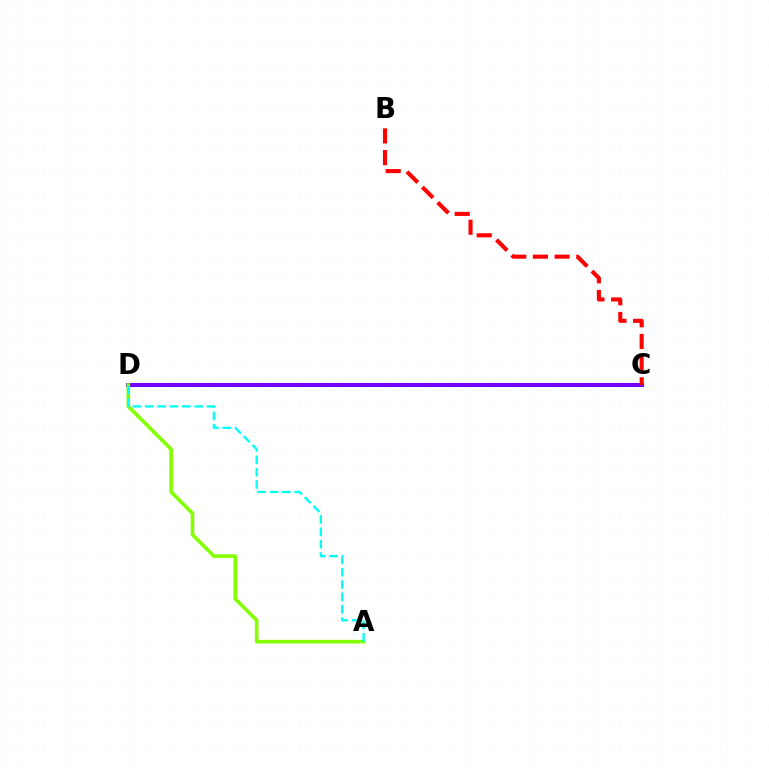{('C', 'D'): [{'color': '#7200ff', 'line_style': 'solid', 'thickness': 2.91}], ('B', 'C'): [{'color': '#ff0000', 'line_style': 'dashed', 'thickness': 2.95}], ('A', 'D'): [{'color': '#84ff00', 'line_style': 'solid', 'thickness': 2.6}, {'color': '#00fff6', 'line_style': 'dashed', 'thickness': 1.68}]}